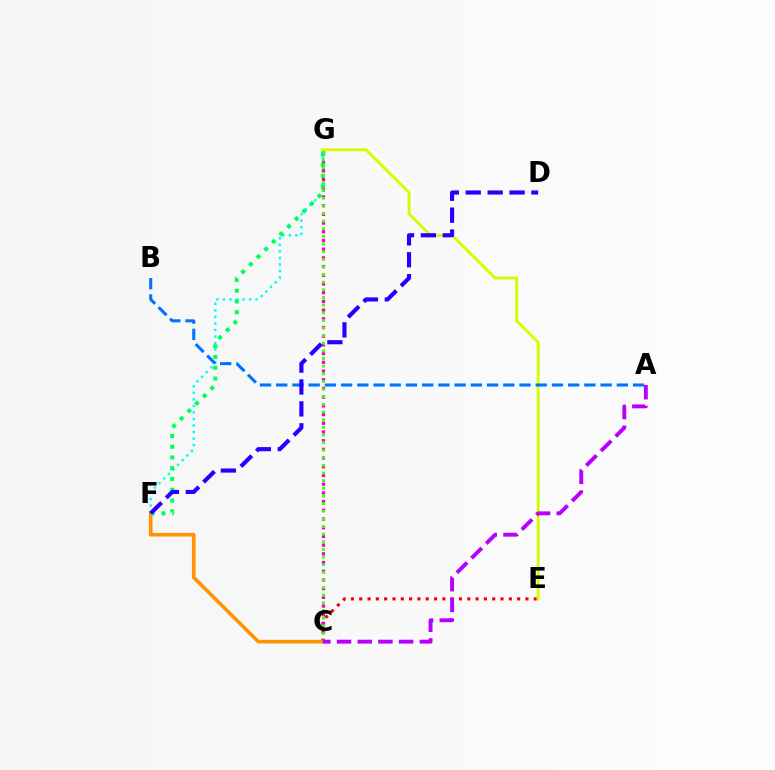{('C', 'E'): [{'color': '#ff0000', 'line_style': 'dotted', 'thickness': 2.26}], ('F', 'G'): [{'color': '#00fff6', 'line_style': 'dotted', 'thickness': 1.77}, {'color': '#00ff5c', 'line_style': 'dotted', 'thickness': 2.92}], ('C', 'F'): [{'color': '#ff9400', 'line_style': 'solid', 'thickness': 2.61}], ('C', 'G'): [{'color': '#ff00ac', 'line_style': 'dotted', 'thickness': 2.36}, {'color': '#3dff00', 'line_style': 'dotted', 'thickness': 2.07}], ('E', 'G'): [{'color': '#d1ff00', 'line_style': 'solid', 'thickness': 2.08}], ('A', 'B'): [{'color': '#0074ff', 'line_style': 'dashed', 'thickness': 2.2}], ('D', 'F'): [{'color': '#2500ff', 'line_style': 'dashed', 'thickness': 2.98}], ('A', 'C'): [{'color': '#b900ff', 'line_style': 'dashed', 'thickness': 2.81}]}